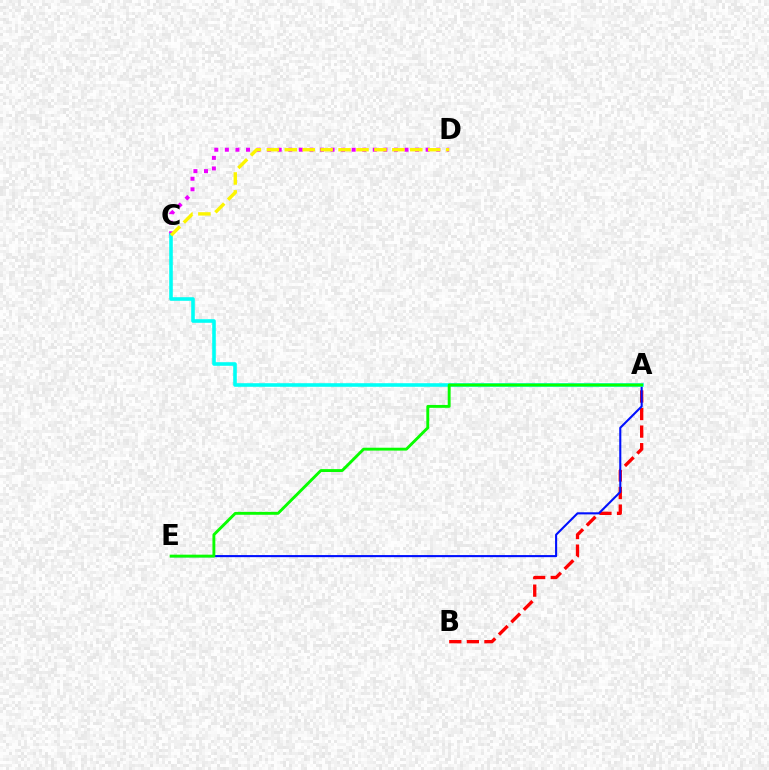{('A', 'B'): [{'color': '#ff0000', 'line_style': 'dashed', 'thickness': 2.39}], ('A', 'E'): [{'color': '#0010ff', 'line_style': 'solid', 'thickness': 1.51}, {'color': '#08ff00', 'line_style': 'solid', 'thickness': 2.08}], ('C', 'D'): [{'color': '#ee00ff', 'line_style': 'dotted', 'thickness': 2.87}, {'color': '#fcf500', 'line_style': 'dashed', 'thickness': 2.44}], ('A', 'C'): [{'color': '#00fff6', 'line_style': 'solid', 'thickness': 2.58}]}